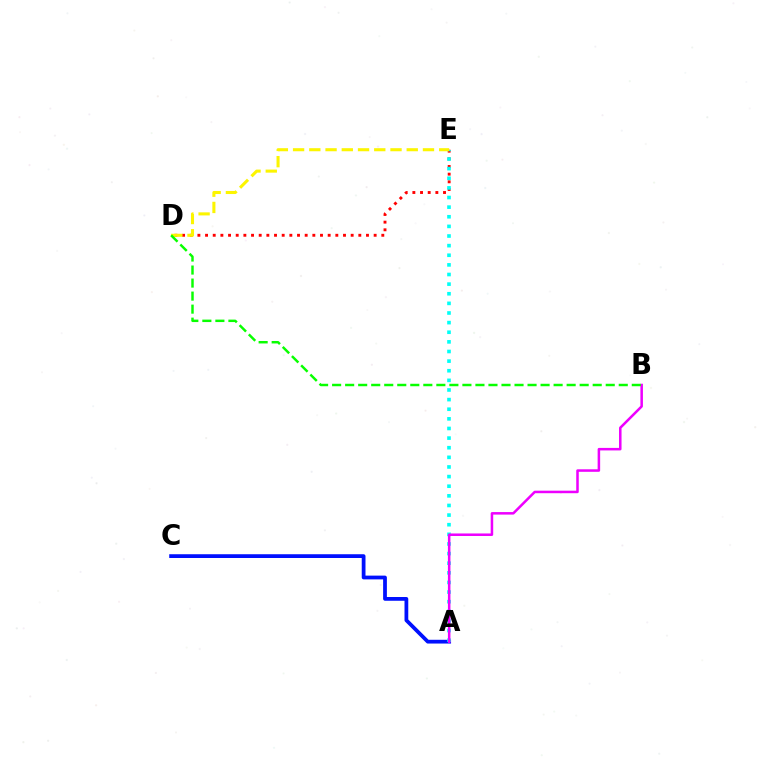{('D', 'E'): [{'color': '#ff0000', 'line_style': 'dotted', 'thickness': 2.08}, {'color': '#fcf500', 'line_style': 'dashed', 'thickness': 2.21}], ('A', 'C'): [{'color': '#0010ff', 'line_style': 'solid', 'thickness': 2.71}], ('A', 'E'): [{'color': '#00fff6', 'line_style': 'dotted', 'thickness': 2.61}], ('A', 'B'): [{'color': '#ee00ff', 'line_style': 'solid', 'thickness': 1.82}], ('B', 'D'): [{'color': '#08ff00', 'line_style': 'dashed', 'thickness': 1.77}]}